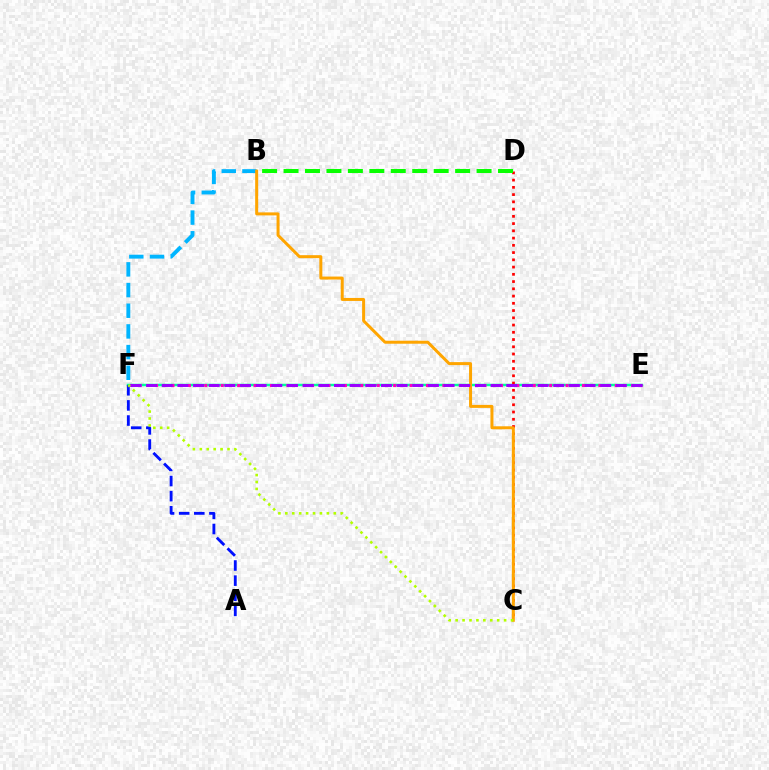{('E', 'F'): [{'color': '#00ff9d', 'line_style': 'solid', 'thickness': 1.79}, {'color': '#ff00bd', 'line_style': 'dotted', 'thickness': 2.23}, {'color': '#9b00ff', 'line_style': 'dashed', 'thickness': 2.13}], ('A', 'F'): [{'color': '#0010ff', 'line_style': 'dashed', 'thickness': 2.05}], ('C', 'D'): [{'color': '#ff0000', 'line_style': 'dotted', 'thickness': 1.97}], ('B', 'F'): [{'color': '#00b5ff', 'line_style': 'dashed', 'thickness': 2.81}], ('B', 'D'): [{'color': '#08ff00', 'line_style': 'dashed', 'thickness': 2.91}], ('B', 'C'): [{'color': '#ffa500', 'line_style': 'solid', 'thickness': 2.16}], ('C', 'F'): [{'color': '#b3ff00', 'line_style': 'dotted', 'thickness': 1.88}]}